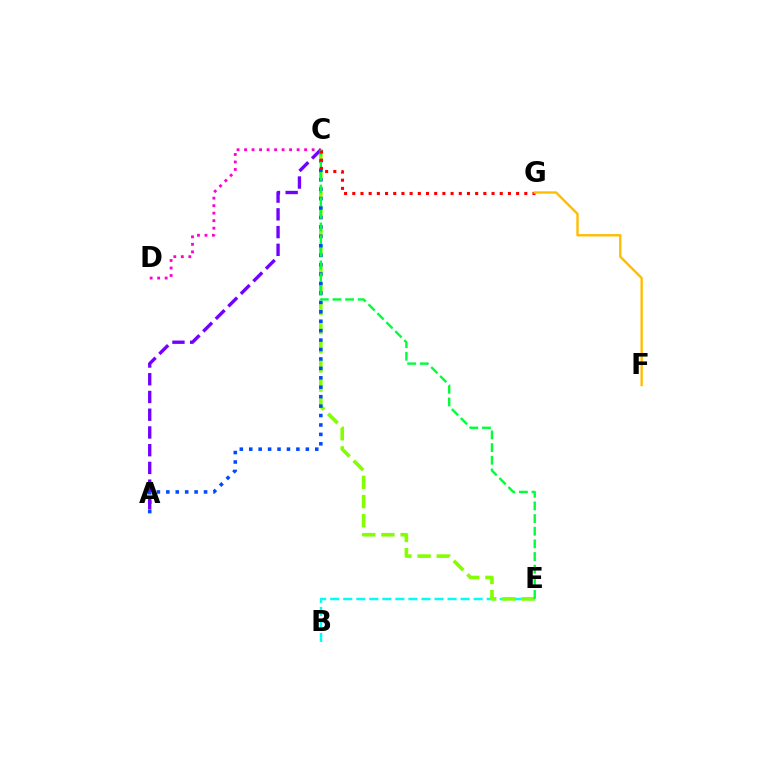{('C', 'D'): [{'color': '#ff00cf', 'line_style': 'dotted', 'thickness': 2.04}], ('B', 'E'): [{'color': '#00fff6', 'line_style': 'dashed', 'thickness': 1.77}], ('C', 'E'): [{'color': '#84ff00', 'line_style': 'dashed', 'thickness': 2.6}, {'color': '#00ff39', 'line_style': 'dashed', 'thickness': 1.72}], ('A', 'C'): [{'color': '#004bff', 'line_style': 'dotted', 'thickness': 2.56}, {'color': '#7200ff', 'line_style': 'dashed', 'thickness': 2.41}], ('C', 'G'): [{'color': '#ff0000', 'line_style': 'dotted', 'thickness': 2.23}], ('F', 'G'): [{'color': '#ffbd00', 'line_style': 'solid', 'thickness': 1.71}]}